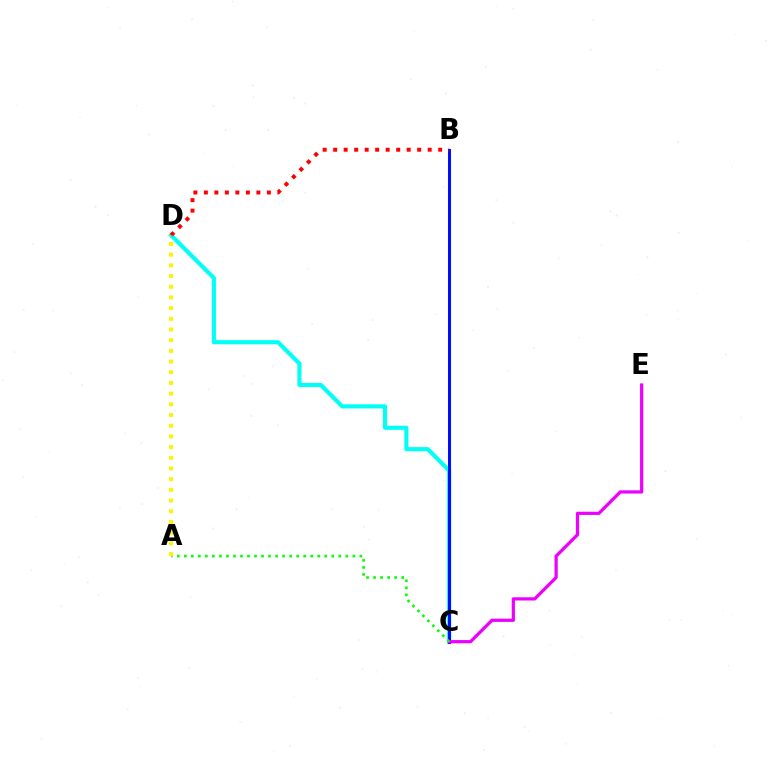{('C', 'D'): [{'color': '#00fff6', 'line_style': 'solid', 'thickness': 2.96}], ('B', 'C'): [{'color': '#0010ff', 'line_style': 'solid', 'thickness': 2.18}], ('C', 'E'): [{'color': '#ee00ff', 'line_style': 'solid', 'thickness': 2.32}], ('A', 'C'): [{'color': '#08ff00', 'line_style': 'dotted', 'thickness': 1.91}], ('B', 'D'): [{'color': '#ff0000', 'line_style': 'dotted', 'thickness': 2.85}], ('A', 'D'): [{'color': '#fcf500', 'line_style': 'dotted', 'thickness': 2.9}]}